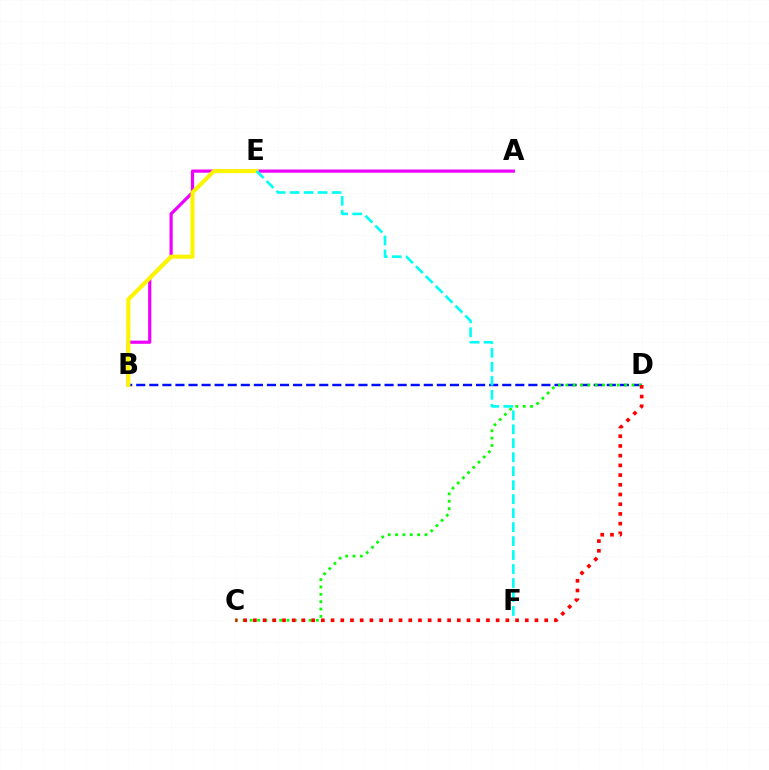{('B', 'D'): [{'color': '#0010ff', 'line_style': 'dashed', 'thickness': 1.78}], ('A', 'B'): [{'color': '#ee00ff', 'line_style': 'solid', 'thickness': 2.3}], ('B', 'E'): [{'color': '#fcf500', 'line_style': 'solid', 'thickness': 2.95}], ('C', 'D'): [{'color': '#08ff00', 'line_style': 'dotted', 'thickness': 2.0}, {'color': '#ff0000', 'line_style': 'dotted', 'thickness': 2.64}], ('E', 'F'): [{'color': '#00fff6', 'line_style': 'dashed', 'thickness': 1.9}]}